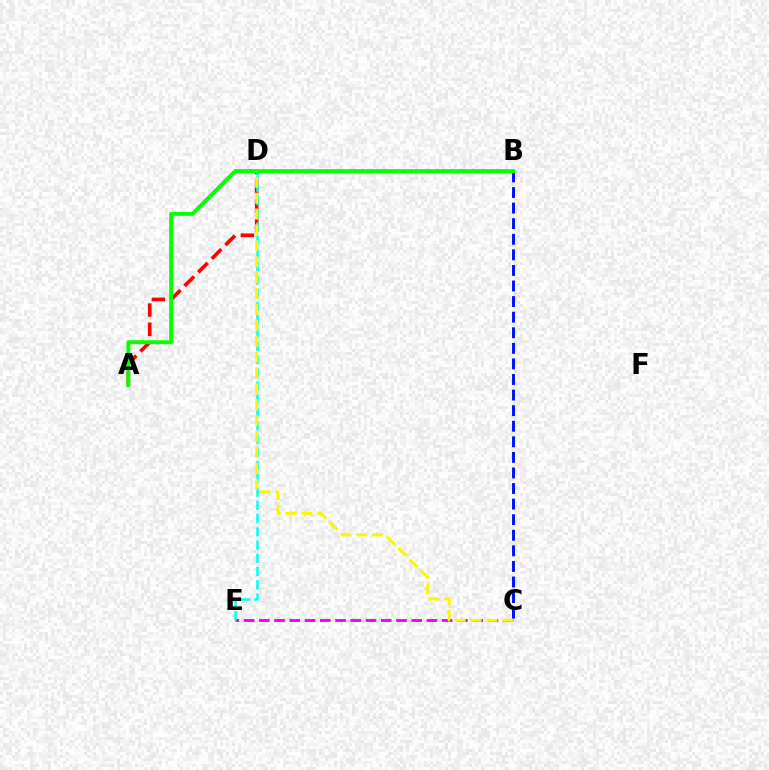{('C', 'E'): [{'color': '#ee00ff', 'line_style': 'dashed', 'thickness': 2.07}], ('A', 'D'): [{'color': '#ff0000', 'line_style': 'dashed', 'thickness': 2.62}], ('D', 'E'): [{'color': '#00fff6', 'line_style': 'dashed', 'thickness': 1.8}], ('B', 'C'): [{'color': '#0010ff', 'line_style': 'dashed', 'thickness': 2.12}], ('A', 'B'): [{'color': '#08ff00', 'line_style': 'solid', 'thickness': 2.82}], ('C', 'D'): [{'color': '#fcf500', 'line_style': 'dashed', 'thickness': 2.16}]}